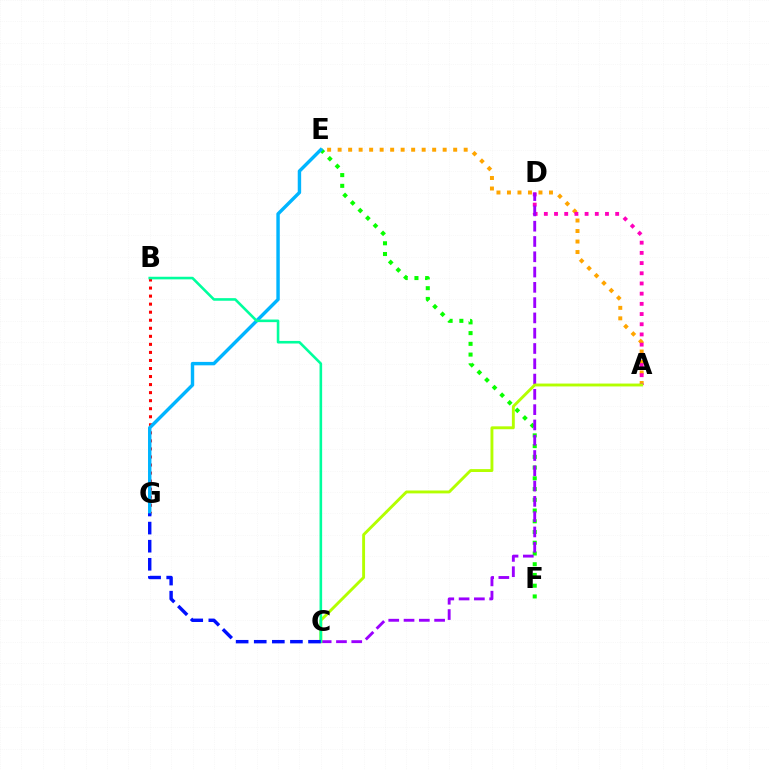{('B', 'G'): [{'color': '#ff0000', 'line_style': 'dotted', 'thickness': 2.19}], ('E', 'F'): [{'color': '#08ff00', 'line_style': 'dotted', 'thickness': 2.92}], ('A', 'E'): [{'color': '#ffa500', 'line_style': 'dotted', 'thickness': 2.85}], ('A', 'D'): [{'color': '#ff00bd', 'line_style': 'dotted', 'thickness': 2.77}], ('C', 'D'): [{'color': '#9b00ff', 'line_style': 'dashed', 'thickness': 2.08}], ('E', 'G'): [{'color': '#00b5ff', 'line_style': 'solid', 'thickness': 2.46}], ('A', 'C'): [{'color': '#b3ff00', 'line_style': 'solid', 'thickness': 2.08}], ('B', 'C'): [{'color': '#00ff9d', 'line_style': 'solid', 'thickness': 1.87}], ('C', 'G'): [{'color': '#0010ff', 'line_style': 'dashed', 'thickness': 2.46}]}